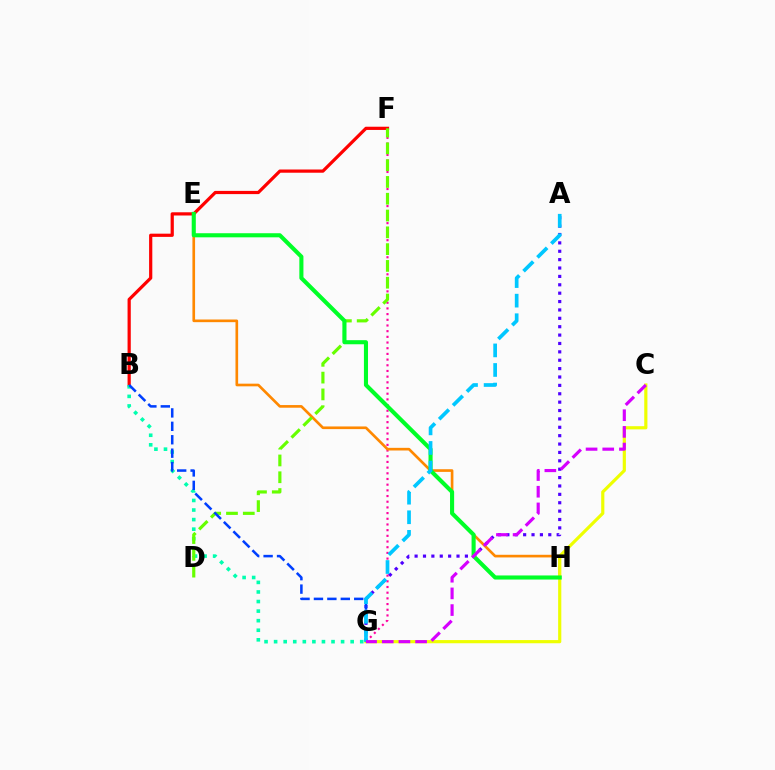{('F', 'G'): [{'color': '#ff00a0', 'line_style': 'dotted', 'thickness': 1.54}], ('A', 'G'): [{'color': '#4f00ff', 'line_style': 'dotted', 'thickness': 2.28}, {'color': '#00c7ff', 'line_style': 'dashed', 'thickness': 2.66}], ('E', 'H'): [{'color': '#ff8800', 'line_style': 'solid', 'thickness': 1.91}, {'color': '#00ff27', 'line_style': 'solid', 'thickness': 2.94}], ('B', 'F'): [{'color': '#ff0000', 'line_style': 'solid', 'thickness': 2.31}], ('C', 'G'): [{'color': '#eeff00', 'line_style': 'solid', 'thickness': 2.29}, {'color': '#d600ff', 'line_style': 'dashed', 'thickness': 2.27}], ('B', 'G'): [{'color': '#00ffaf', 'line_style': 'dotted', 'thickness': 2.6}, {'color': '#003fff', 'line_style': 'dashed', 'thickness': 1.82}], ('D', 'F'): [{'color': '#66ff00', 'line_style': 'dashed', 'thickness': 2.28}]}